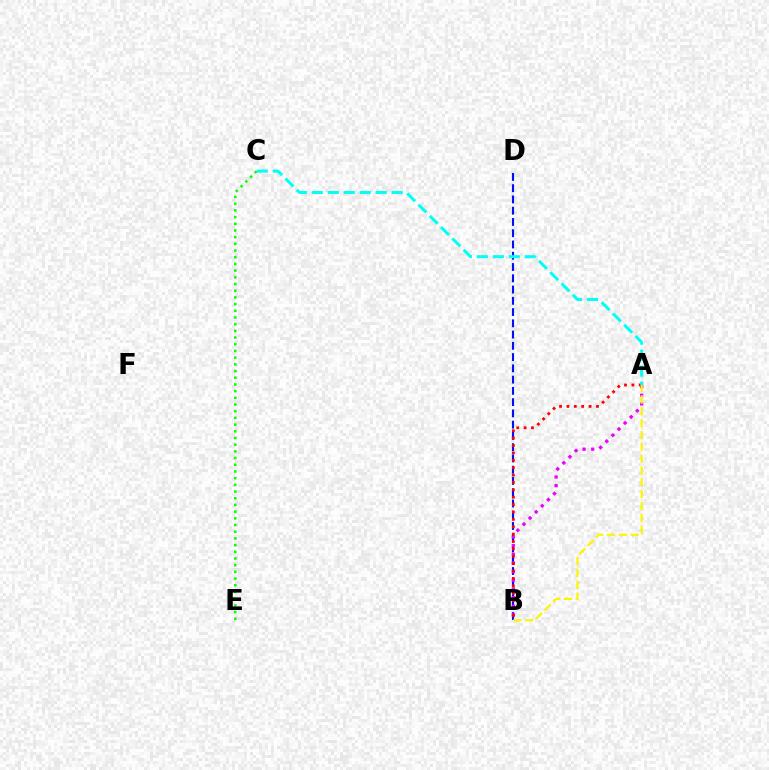{('B', 'D'): [{'color': '#0010ff', 'line_style': 'dashed', 'thickness': 1.53}], ('A', 'B'): [{'color': '#ee00ff', 'line_style': 'dotted', 'thickness': 2.35}, {'color': '#ff0000', 'line_style': 'dotted', 'thickness': 2.01}, {'color': '#fcf500', 'line_style': 'dashed', 'thickness': 1.61}], ('A', 'C'): [{'color': '#00fff6', 'line_style': 'dashed', 'thickness': 2.17}], ('C', 'E'): [{'color': '#08ff00', 'line_style': 'dotted', 'thickness': 1.82}]}